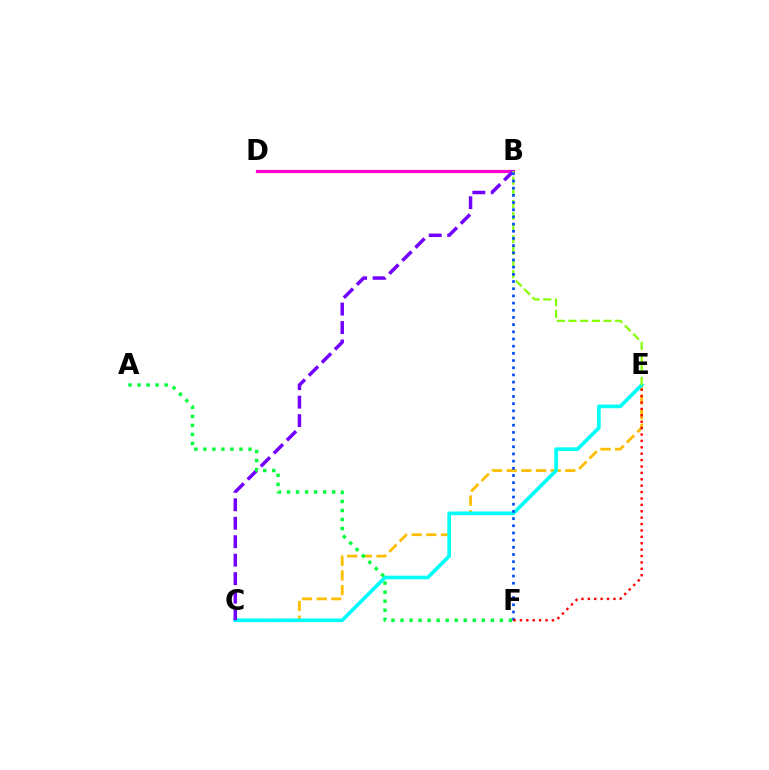{('C', 'E'): [{'color': '#ffbd00', 'line_style': 'dashed', 'thickness': 1.99}, {'color': '#00fff6', 'line_style': 'solid', 'thickness': 2.62}], ('B', 'D'): [{'color': '#ff00cf', 'line_style': 'solid', 'thickness': 2.3}], ('B', 'C'): [{'color': '#7200ff', 'line_style': 'dashed', 'thickness': 2.51}], ('B', 'E'): [{'color': '#84ff00', 'line_style': 'dashed', 'thickness': 1.59}], ('B', 'F'): [{'color': '#004bff', 'line_style': 'dotted', 'thickness': 1.95}], ('A', 'F'): [{'color': '#00ff39', 'line_style': 'dotted', 'thickness': 2.45}], ('E', 'F'): [{'color': '#ff0000', 'line_style': 'dotted', 'thickness': 1.74}]}